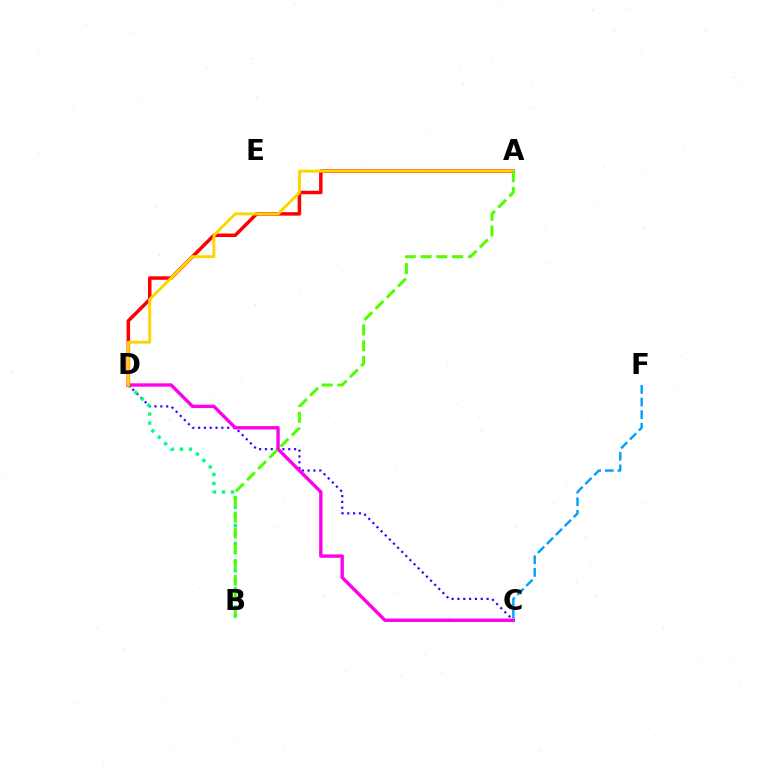{('C', 'D'): [{'color': '#3700ff', 'line_style': 'dotted', 'thickness': 1.58}, {'color': '#ff00ed', 'line_style': 'solid', 'thickness': 2.43}], ('A', 'D'): [{'color': '#ff0000', 'line_style': 'solid', 'thickness': 2.52}, {'color': '#ffd500', 'line_style': 'solid', 'thickness': 2.11}], ('B', 'D'): [{'color': '#00ff86', 'line_style': 'dotted', 'thickness': 2.46}], ('A', 'B'): [{'color': '#4fff00', 'line_style': 'dashed', 'thickness': 2.15}], ('C', 'F'): [{'color': '#009eff', 'line_style': 'dashed', 'thickness': 1.71}]}